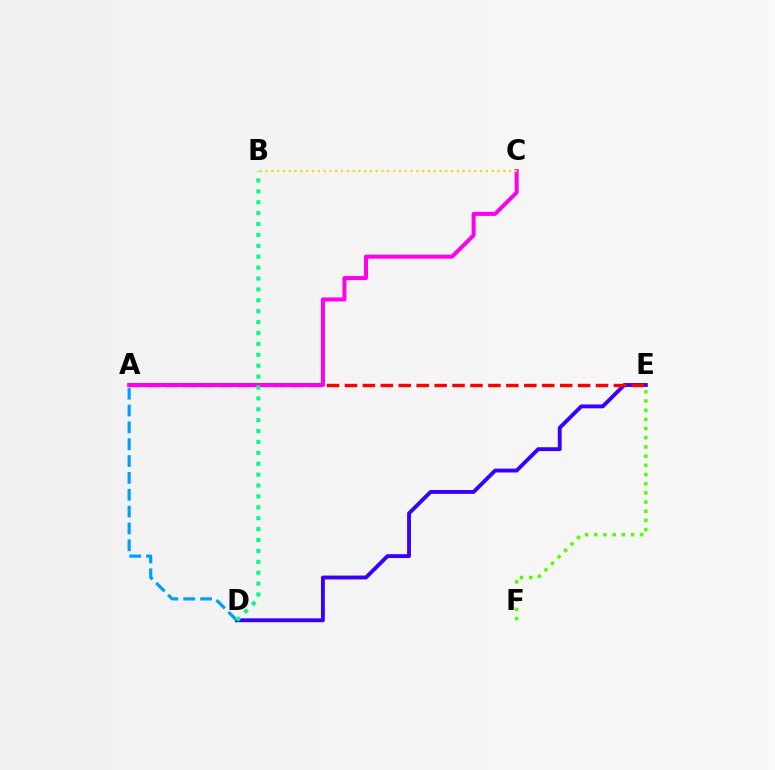{('D', 'E'): [{'color': '#3700ff', 'line_style': 'solid', 'thickness': 2.79}], ('A', 'E'): [{'color': '#ff0000', 'line_style': 'dashed', 'thickness': 2.44}], ('A', 'C'): [{'color': '#ff00ed', 'line_style': 'solid', 'thickness': 2.9}], ('B', 'C'): [{'color': '#ffd500', 'line_style': 'dotted', 'thickness': 1.58}], ('A', 'D'): [{'color': '#009eff', 'line_style': 'dashed', 'thickness': 2.29}], ('E', 'F'): [{'color': '#4fff00', 'line_style': 'dotted', 'thickness': 2.5}], ('B', 'D'): [{'color': '#00ff86', 'line_style': 'dotted', 'thickness': 2.96}]}